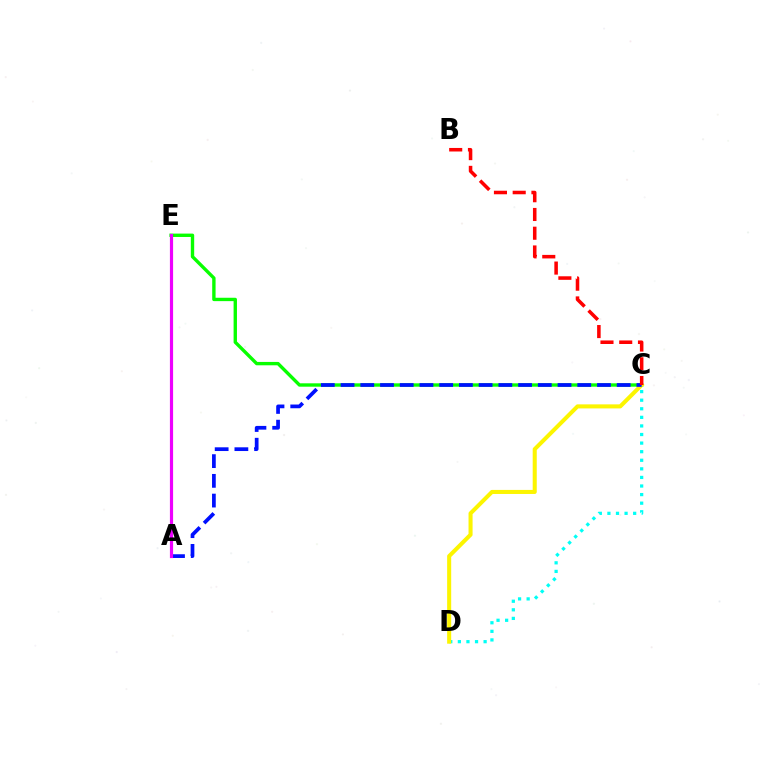{('C', 'D'): [{'color': '#00fff6', 'line_style': 'dotted', 'thickness': 2.33}, {'color': '#fcf500', 'line_style': 'solid', 'thickness': 2.92}], ('C', 'E'): [{'color': '#08ff00', 'line_style': 'solid', 'thickness': 2.43}], ('A', 'C'): [{'color': '#0010ff', 'line_style': 'dashed', 'thickness': 2.68}], ('B', 'C'): [{'color': '#ff0000', 'line_style': 'dashed', 'thickness': 2.55}], ('A', 'E'): [{'color': '#ee00ff', 'line_style': 'solid', 'thickness': 2.29}]}